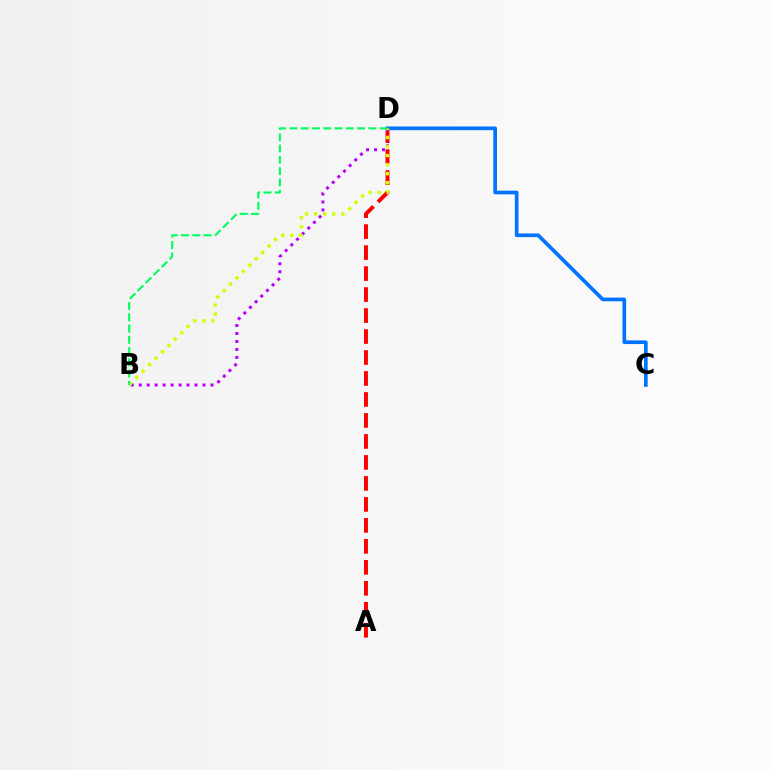{('A', 'D'): [{'color': '#ff0000', 'line_style': 'dashed', 'thickness': 2.85}], ('C', 'D'): [{'color': '#0074ff', 'line_style': 'solid', 'thickness': 2.65}], ('B', 'D'): [{'color': '#b900ff', 'line_style': 'dotted', 'thickness': 2.17}, {'color': '#d1ff00', 'line_style': 'dotted', 'thickness': 2.46}, {'color': '#00ff5c', 'line_style': 'dashed', 'thickness': 1.53}]}